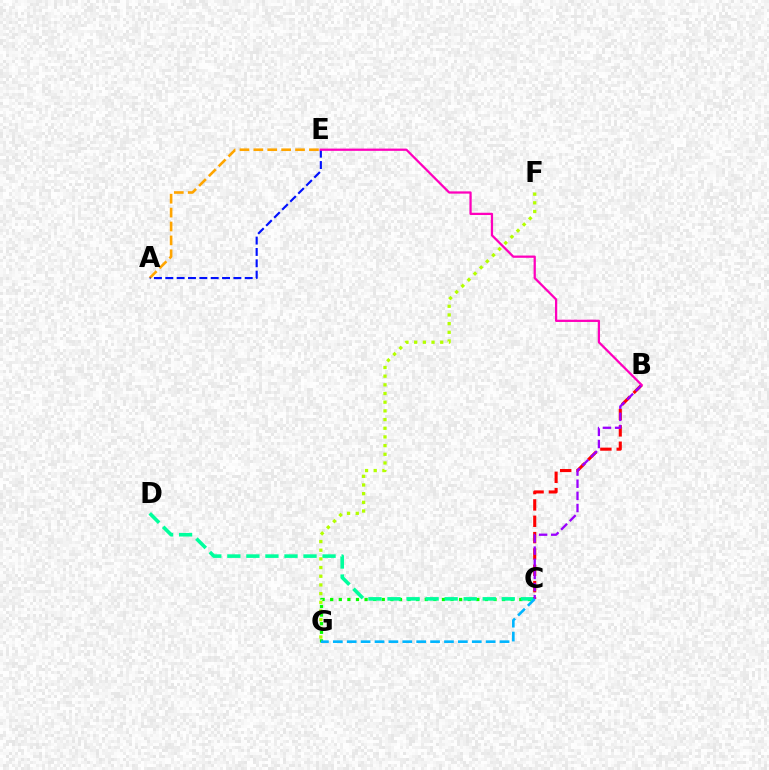{('A', 'E'): [{'color': '#ffa500', 'line_style': 'dashed', 'thickness': 1.89}, {'color': '#0010ff', 'line_style': 'dashed', 'thickness': 1.54}], ('C', 'G'): [{'color': '#08ff00', 'line_style': 'dotted', 'thickness': 2.34}, {'color': '#00b5ff', 'line_style': 'dashed', 'thickness': 1.89}], ('C', 'D'): [{'color': '#00ff9d', 'line_style': 'dashed', 'thickness': 2.59}], ('B', 'C'): [{'color': '#ff0000', 'line_style': 'dashed', 'thickness': 2.22}, {'color': '#9b00ff', 'line_style': 'dashed', 'thickness': 1.65}], ('F', 'G'): [{'color': '#b3ff00', 'line_style': 'dotted', 'thickness': 2.36}], ('B', 'E'): [{'color': '#ff00bd', 'line_style': 'solid', 'thickness': 1.63}]}